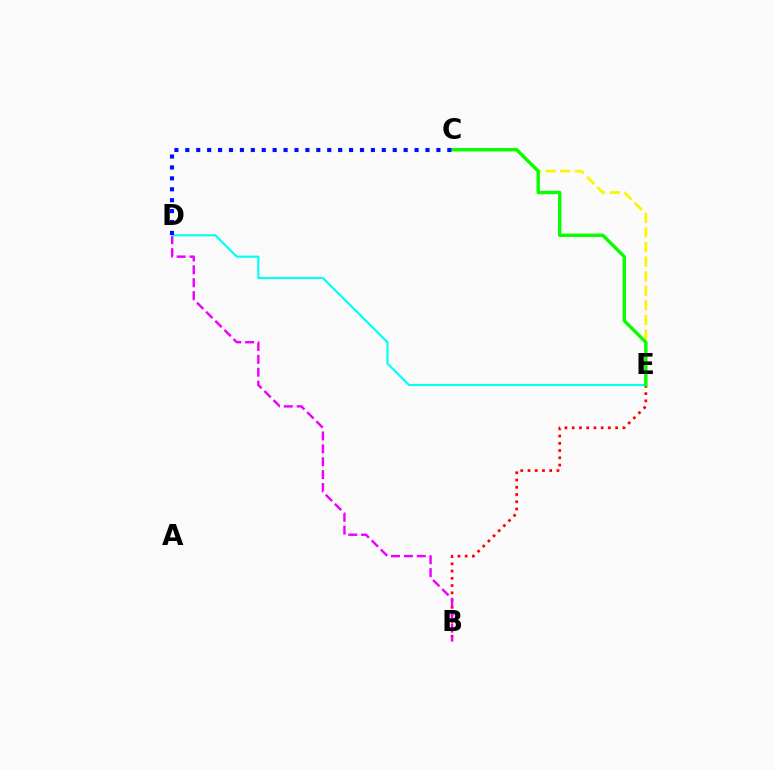{('B', 'E'): [{'color': '#ff0000', 'line_style': 'dotted', 'thickness': 1.97}], ('B', 'D'): [{'color': '#ee00ff', 'line_style': 'dashed', 'thickness': 1.75}], ('D', 'E'): [{'color': '#00fff6', 'line_style': 'solid', 'thickness': 1.55}], ('C', 'E'): [{'color': '#fcf500', 'line_style': 'dashed', 'thickness': 1.98}, {'color': '#08ff00', 'line_style': 'solid', 'thickness': 2.45}], ('C', 'D'): [{'color': '#0010ff', 'line_style': 'dotted', 'thickness': 2.97}]}